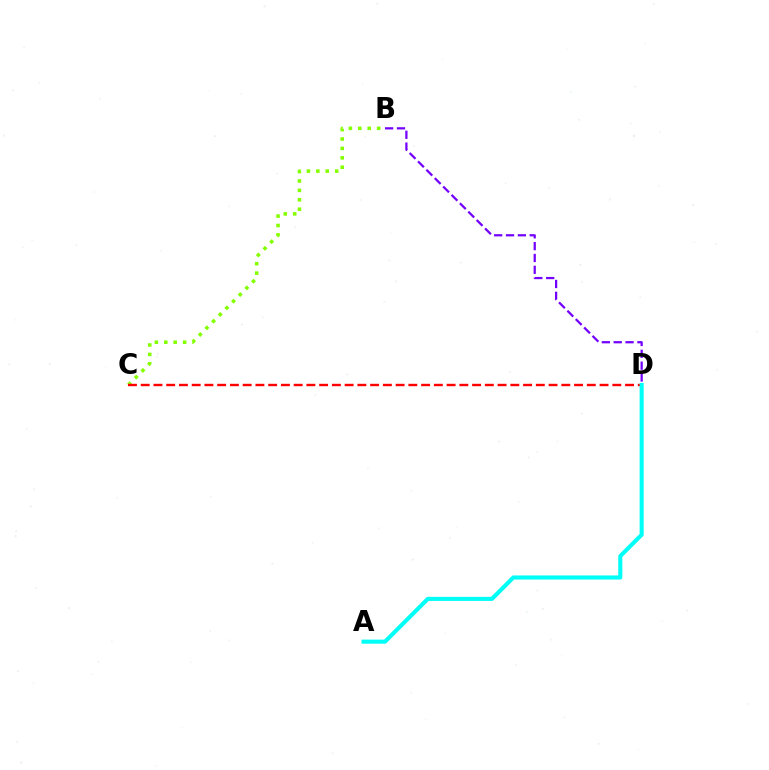{('B', 'C'): [{'color': '#84ff00', 'line_style': 'dotted', 'thickness': 2.56}], ('C', 'D'): [{'color': '#ff0000', 'line_style': 'dashed', 'thickness': 1.73}], ('B', 'D'): [{'color': '#7200ff', 'line_style': 'dashed', 'thickness': 1.61}], ('A', 'D'): [{'color': '#00fff6', 'line_style': 'solid', 'thickness': 2.95}]}